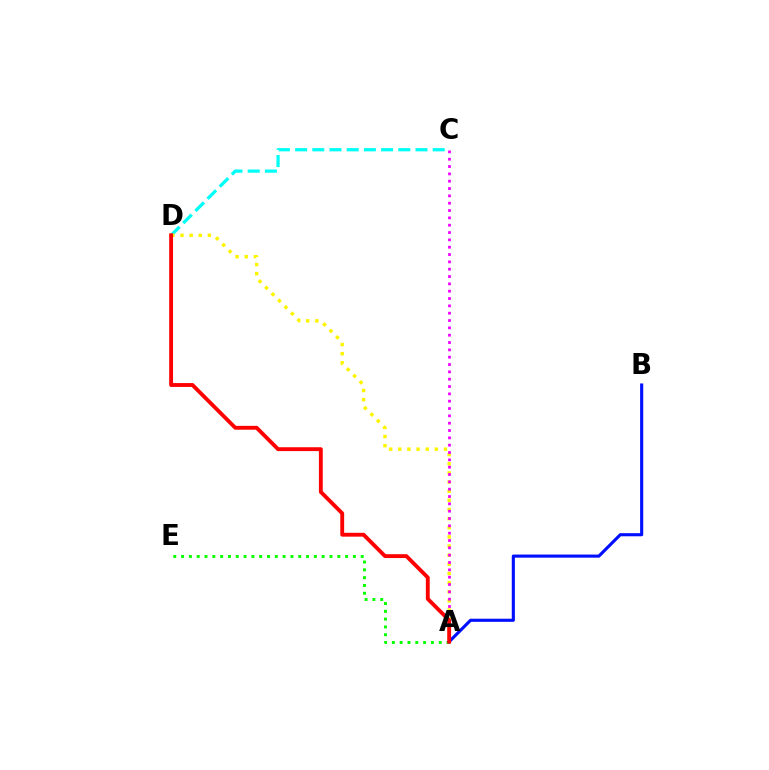{('A', 'E'): [{'color': '#08ff00', 'line_style': 'dotted', 'thickness': 2.12}], ('C', 'D'): [{'color': '#00fff6', 'line_style': 'dashed', 'thickness': 2.34}], ('A', 'D'): [{'color': '#fcf500', 'line_style': 'dotted', 'thickness': 2.48}, {'color': '#ff0000', 'line_style': 'solid', 'thickness': 2.78}], ('A', 'B'): [{'color': '#0010ff', 'line_style': 'solid', 'thickness': 2.24}], ('A', 'C'): [{'color': '#ee00ff', 'line_style': 'dotted', 'thickness': 1.99}]}